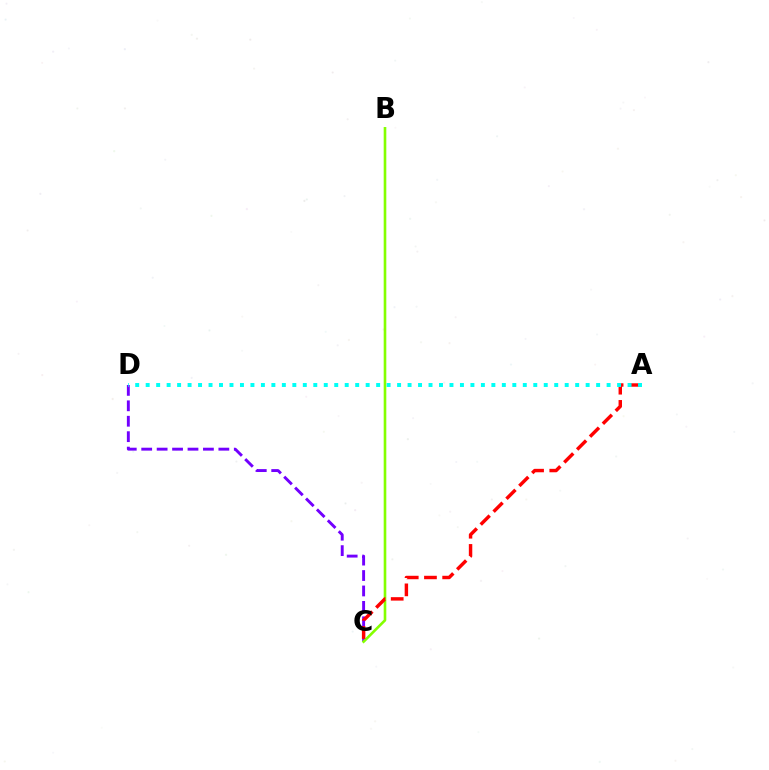{('C', 'D'): [{'color': '#7200ff', 'line_style': 'dashed', 'thickness': 2.1}], ('B', 'C'): [{'color': '#84ff00', 'line_style': 'solid', 'thickness': 1.89}], ('A', 'C'): [{'color': '#ff0000', 'line_style': 'dashed', 'thickness': 2.47}], ('A', 'D'): [{'color': '#00fff6', 'line_style': 'dotted', 'thickness': 2.85}]}